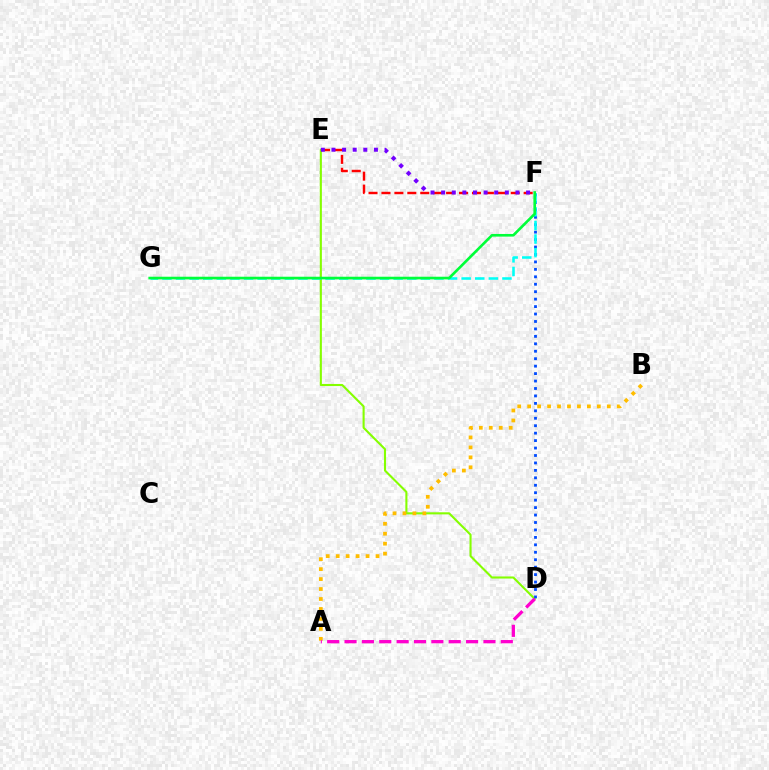{('D', 'E'): [{'color': '#84ff00', 'line_style': 'solid', 'thickness': 1.51}], ('D', 'F'): [{'color': '#004bff', 'line_style': 'dotted', 'thickness': 2.02}], ('A', 'B'): [{'color': '#ffbd00', 'line_style': 'dotted', 'thickness': 2.71}], ('F', 'G'): [{'color': '#00fff6', 'line_style': 'dashed', 'thickness': 1.85}, {'color': '#00ff39', 'line_style': 'solid', 'thickness': 1.91}], ('E', 'F'): [{'color': '#ff0000', 'line_style': 'dashed', 'thickness': 1.76}, {'color': '#7200ff', 'line_style': 'dotted', 'thickness': 2.88}], ('A', 'D'): [{'color': '#ff00cf', 'line_style': 'dashed', 'thickness': 2.36}]}